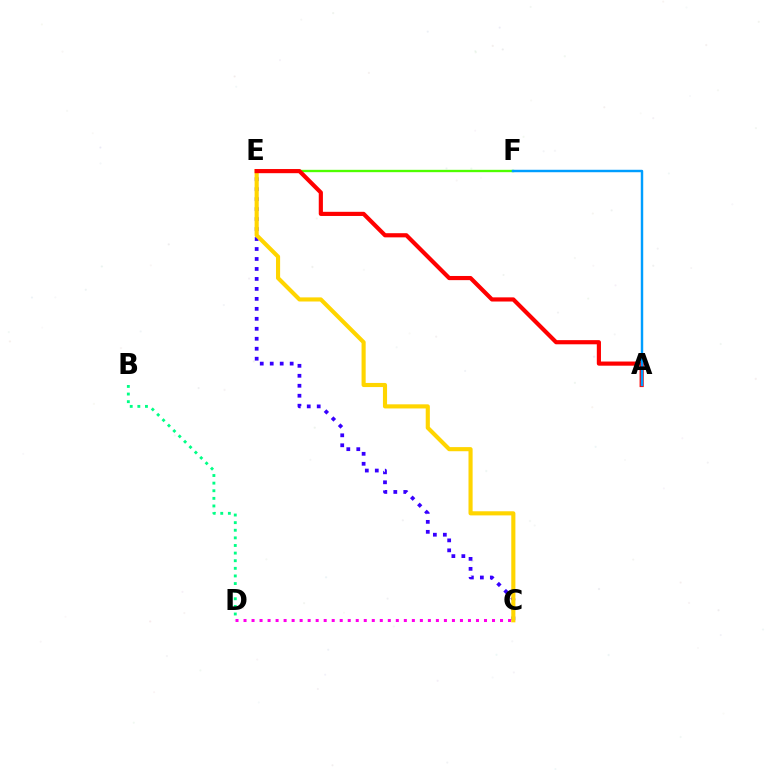{('B', 'D'): [{'color': '#00ff86', 'line_style': 'dotted', 'thickness': 2.07}], ('C', 'D'): [{'color': '#ff00ed', 'line_style': 'dotted', 'thickness': 2.18}], ('C', 'E'): [{'color': '#3700ff', 'line_style': 'dotted', 'thickness': 2.71}, {'color': '#ffd500', 'line_style': 'solid', 'thickness': 2.97}], ('E', 'F'): [{'color': '#4fff00', 'line_style': 'solid', 'thickness': 1.69}], ('A', 'E'): [{'color': '#ff0000', 'line_style': 'solid', 'thickness': 3.0}], ('A', 'F'): [{'color': '#009eff', 'line_style': 'solid', 'thickness': 1.76}]}